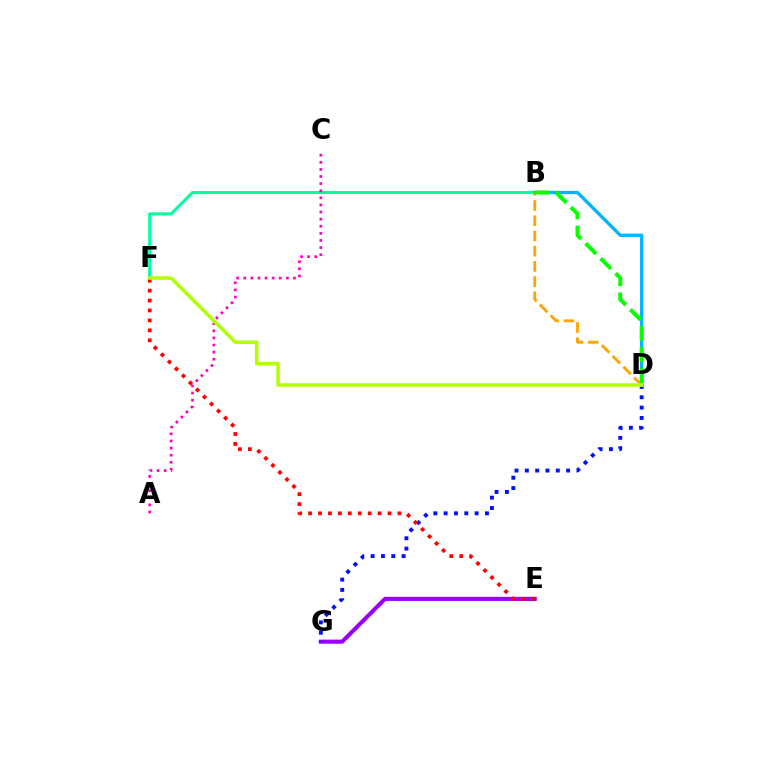{('E', 'G'): [{'color': '#9b00ff', 'line_style': 'solid', 'thickness': 2.95}], ('B', 'F'): [{'color': '#00ff9d', 'line_style': 'solid', 'thickness': 2.23}], ('D', 'G'): [{'color': '#0010ff', 'line_style': 'dotted', 'thickness': 2.81}], ('E', 'F'): [{'color': '#ff0000', 'line_style': 'dotted', 'thickness': 2.7}], ('A', 'C'): [{'color': '#ff00bd', 'line_style': 'dotted', 'thickness': 1.93}], ('B', 'D'): [{'color': '#00b5ff', 'line_style': 'solid', 'thickness': 2.37}, {'color': '#ffa500', 'line_style': 'dashed', 'thickness': 2.07}, {'color': '#08ff00', 'line_style': 'dashed', 'thickness': 2.87}], ('D', 'F'): [{'color': '#b3ff00', 'line_style': 'solid', 'thickness': 2.53}]}